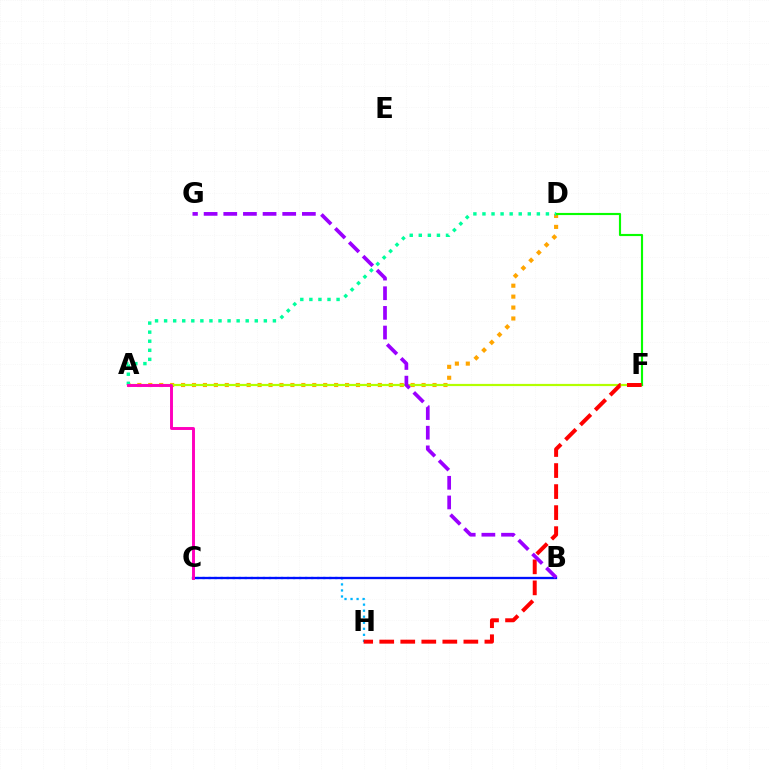{('A', 'D'): [{'color': '#ffa500', 'line_style': 'dotted', 'thickness': 2.97}, {'color': '#00ff9d', 'line_style': 'dotted', 'thickness': 2.46}], ('A', 'F'): [{'color': '#b3ff00', 'line_style': 'solid', 'thickness': 1.59}], ('C', 'H'): [{'color': '#00b5ff', 'line_style': 'dotted', 'thickness': 1.64}], ('D', 'F'): [{'color': '#08ff00', 'line_style': 'solid', 'thickness': 1.55}], ('B', 'C'): [{'color': '#0010ff', 'line_style': 'solid', 'thickness': 1.66}], ('A', 'C'): [{'color': '#ff00bd', 'line_style': 'solid', 'thickness': 2.11}], ('F', 'H'): [{'color': '#ff0000', 'line_style': 'dashed', 'thickness': 2.86}], ('B', 'G'): [{'color': '#9b00ff', 'line_style': 'dashed', 'thickness': 2.67}]}